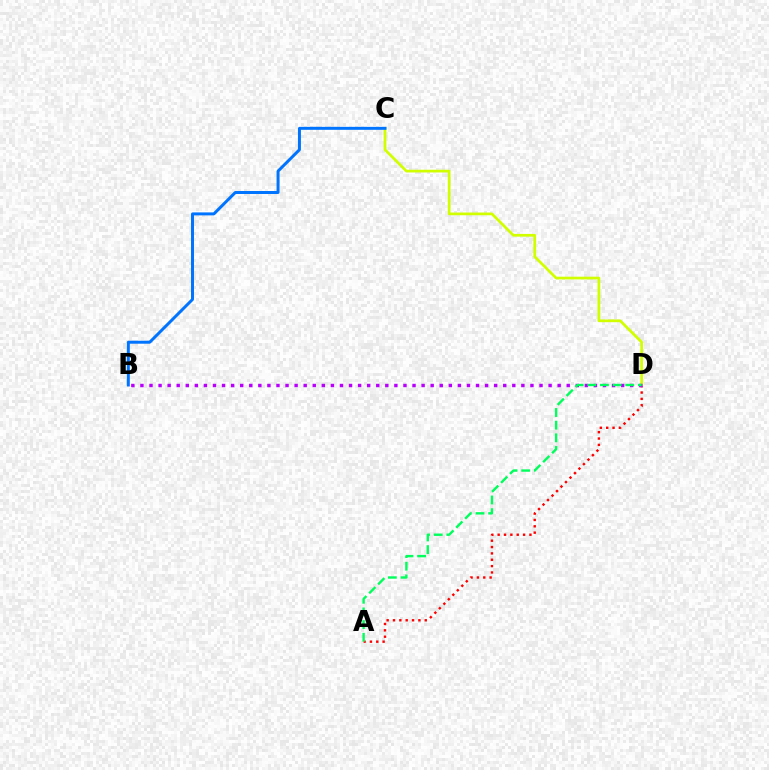{('A', 'D'): [{'color': '#ff0000', 'line_style': 'dotted', 'thickness': 1.73}, {'color': '#00ff5c', 'line_style': 'dashed', 'thickness': 1.72}], ('C', 'D'): [{'color': '#d1ff00', 'line_style': 'solid', 'thickness': 1.96}], ('B', 'D'): [{'color': '#b900ff', 'line_style': 'dotted', 'thickness': 2.46}], ('B', 'C'): [{'color': '#0074ff', 'line_style': 'solid', 'thickness': 2.14}]}